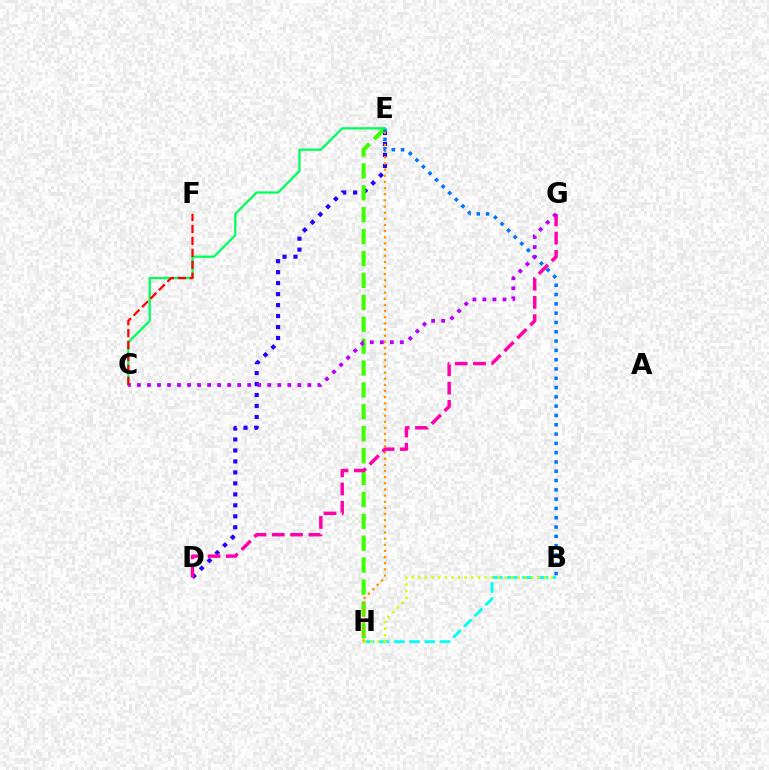{('D', 'E'): [{'color': '#2500ff', 'line_style': 'dotted', 'thickness': 2.98}], ('B', 'H'): [{'color': '#00fff6', 'line_style': 'dashed', 'thickness': 2.07}, {'color': '#d1ff00', 'line_style': 'dotted', 'thickness': 1.8}], ('E', 'H'): [{'color': '#3dff00', 'line_style': 'dashed', 'thickness': 2.98}, {'color': '#ff9400', 'line_style': 'dotted', 'thickness': 1.67}], ('B', 'E'): [{'color': '#0074ff', 'line_style': 'dotted', 'thickness': 2.53}], ('D', 'G'): [{'color': '#ff00ac', 'line_style': 'dashed', 'thickness': 2.48}], ('C', 'E'): [{'color': '#00ff5c', 'line_style': 'solid', 'thickness': 1.63}], ('C', 'G'): [{'color': '#b900ff', 'line_style': 'dotted', 'thickness': 2.72}], ('C', 'F'): [{'color': '#ff0000', 'line_style': 'dashed', 'thickness': 1.62}]}